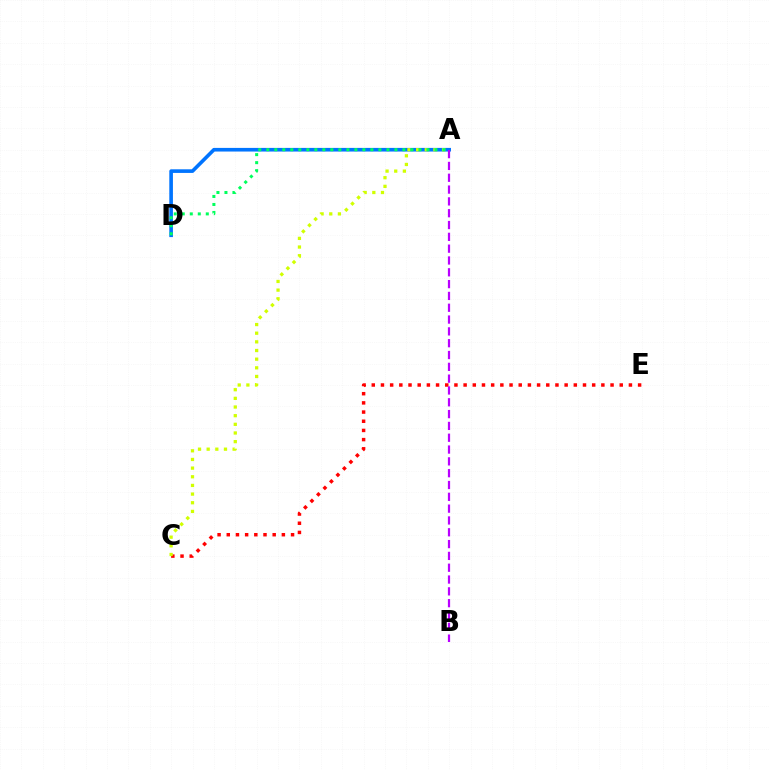{('A', 'D'): [{'color': '#0074ff', 'line_style': 'solid', 'thickness': 2.61}, {'color': '#00ff5c', 'line_style': 'dotted', 'thickness': 2.18}], ('C', 'E'): [{'color': '#ff0000', 'line_style': 'dotted', 'thickness': 2.5}], ('A', 'C'): [{'color': '#d1ff00', 'line_style': 'dotted', 'thickness': 2.35}], ('A', 'B'): [{'color': '#b900ff', 'line_style': 'dashed', 'thickness': 1.61}]}